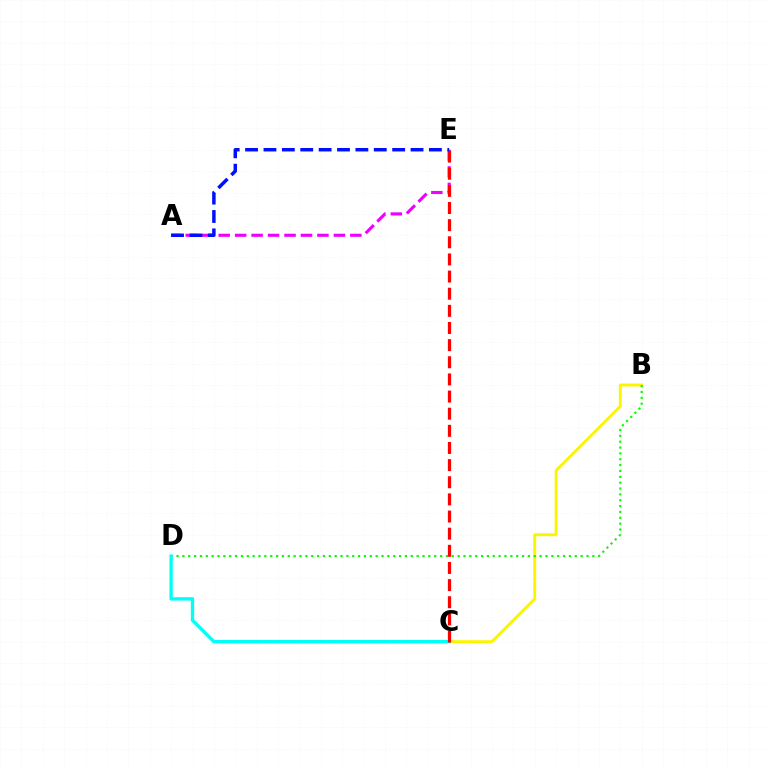{('B', 'C'): [{'color': '#fcf500', 'line_style': 'solid', 'thickness': 2.1}], ('A', 'E'): [{'color': '#ee00ff', 'line_style': 'dashed', 'thickness': 2.24}, {'color': '#0010ff', 'line_style': 'dashed', 'thickness': 2.5}], ('B', 'D'): [{'color': '#08ff00', 'line_style': 'dotted', 'thickness': 1.59}], ('C', 'D'): [{'color': '#00fff6', 'line_style': 'solid', 'thickness': 2.4}], ('C', 'E'): [{'color': '#ff0000', 'line_style': 'dashed', 'thickness': 2.33}]}